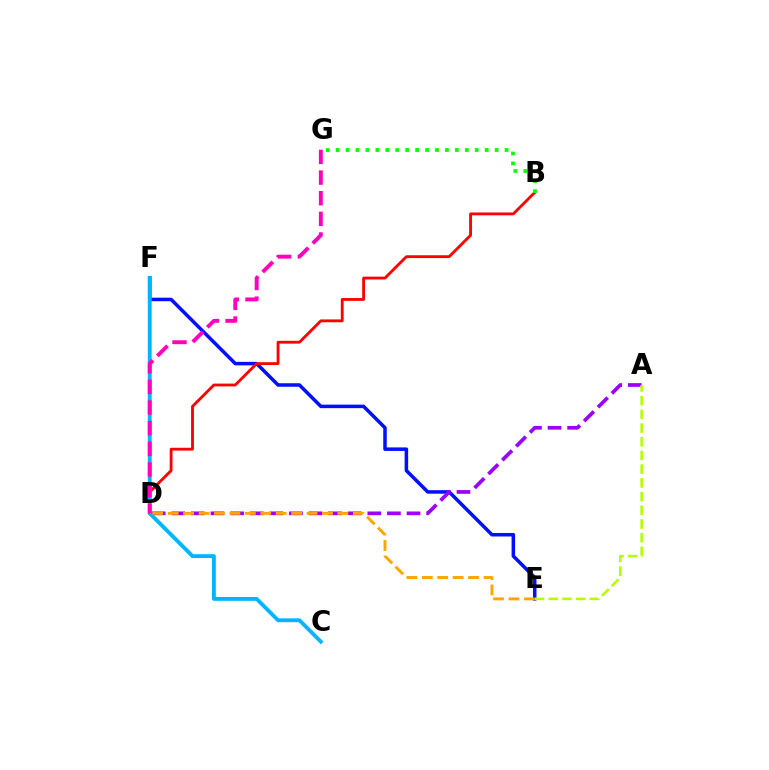{('E', 'F'): [{'color': '#0010ff', 'line_style': 'solid', 'thickness': 2.53}], ('D', 'F'): [{'color': '#00ff9d', 'line_style': 'dashed', 'thickness': 1.61}], ('A', 'D'): [{'color': '#9b00ff', 'line_style': 'dashed', 'thickness': 2.66}], ('B', 'D'): [{'color': '#ff0000', 'line_style': 'solid', 'thickness': 2.03}], ('C', 'F'): [{'color': '#00b5ff', 'line_style': 'solid', 'thickness': 2.77}], ('D', 'E'): [{'color': '#ffa500', 'line_style': 'dashed', 'thickness': 2.1}], ('D', 'G'): [{'color': '#ff00bd', 'line_style': 'dashed', 'thickness': 2.8}], ('B', 'G'): [{'color': '#08ff00', 'line_style': 'dotted', 'thickness': 2.7}], ('A', 'E'): [{'color': '#b3ff00', 'line_style': 'dashed', 'thickness': 1.86}]}